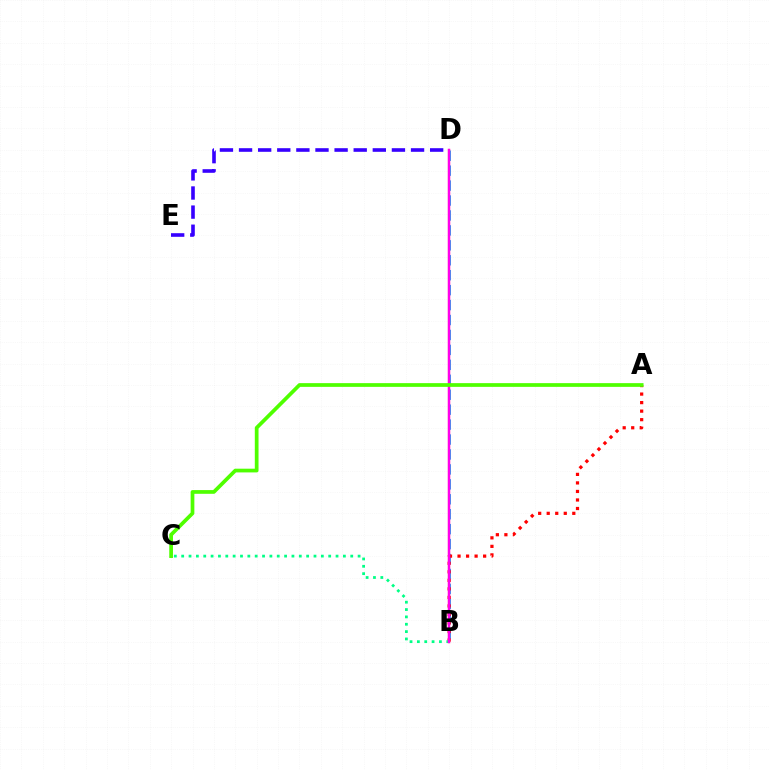{('B', 'D'): [{'color': '#009eff', 'line_style': 'dashed', 'thickness': 2.03}, {'color': '#ffd500', 'line_style': 'solid', 'thickness': 1.55}, {'color': '#ff00ed', 'line_style': 'solid', 'thickness': 1.77}], ('A', 'B'): [{'color': '#ff0000', 'line_style': 'dotted', 'thickness': 2.32}], ('B', 'C'): [{'color': '#00ff86', 'line_style': 'dotted', 'thickness': 2.0}], ('A', 'C'): [{'color': '#4fff00', 'line_style': 'solid', 'thickness': 2.68}], ('D', 'E'): [{'color': '#3700ff', 'line_style': 'dashed', 'thickness': 2.6}]}